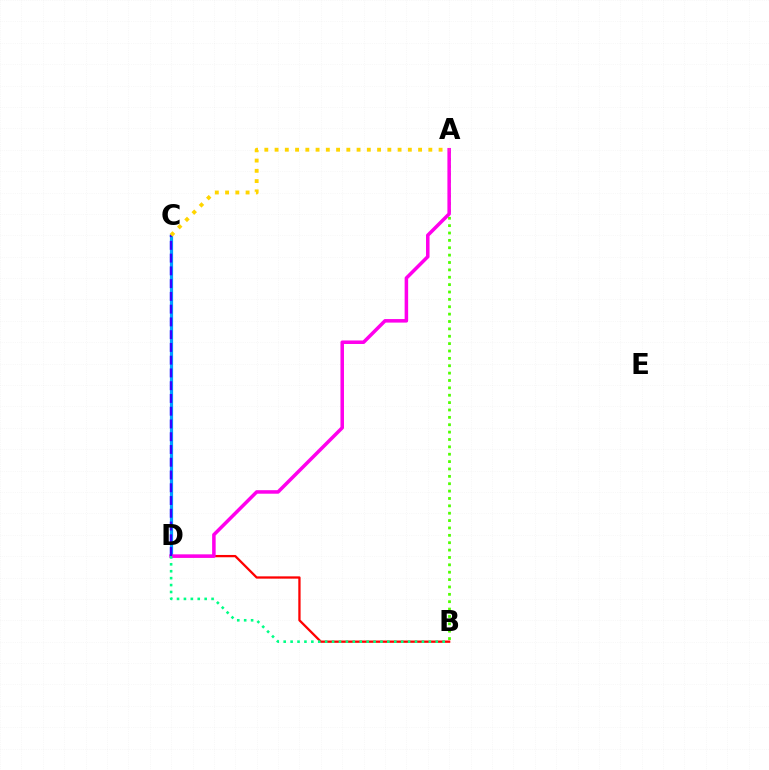{('A', 'B'): [{'color': '#4fff00', 'line_style': 'dotted', 'thickness': 2.0}], ('C', 'D'): [{'color': '#009eff', 'line_style': 'solid', 'thickness': 2.31}, {'color': '#3700ff', 'line_style': 'dashed', 'thickness': 1.73}], ('B', 'D'): [{'color': '#ff0000', 'line_style': 'solid', 'thickness': 1.65}, {'color': '#00ff86', 'line_style': 'dotted', 'thickness': 1.88}], ('A', 'D'): [{'color': '#ff00ed', 'line_style': 'solid', 'thickness': 2.54}], ('A', 'C'): [{'color': '#ffd500', 'line_style': 'dotted', 'thickness': 2.79}]}